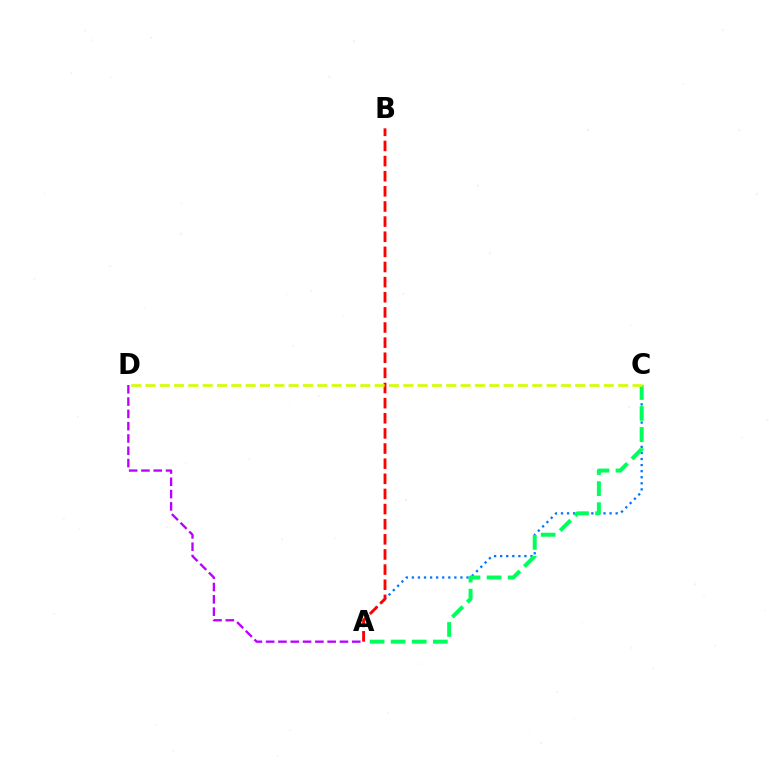{('A', 'D'): [{'color': '#b900ff', 'line_style': 'dashed', 'thickness': 1.67}], ('A', 'C'): [{'color': '#0074ff', 'line_style': 'dotted', 'thickness': 1.65}, {'color': '#00ff5c', 'line_style': 'dashed', 'thickness': 2.86}], ('A', 'B'): [{'color': '#ff0000', 'line_style': 'dashed', 'thickness': 2.06}], ('C', 'D'): [{'color': '#d1ff00', 'line_style': 'dashed', 'thickness': 1.95}]}